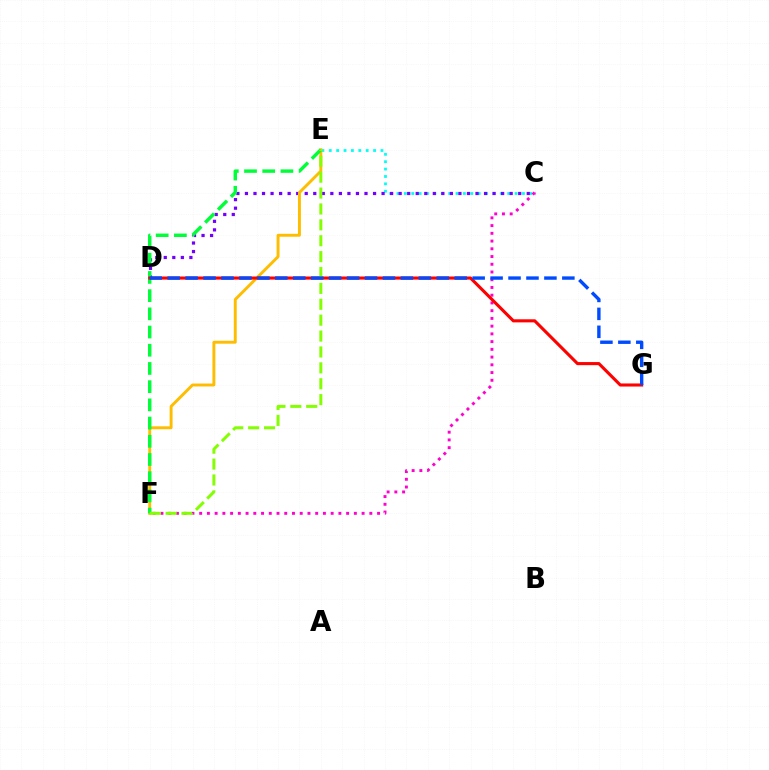{('C', 'E'): [{'color': '#00fff6', 'line_style': 'dotted', 'thickness': 2.01}], ('C', 'D'): [{'color': '#7200ff', 'line_style': 'dotted', 'thickness': 2.32}], ('C', 'F'): [{'color': '#ff00cf', 'line_style': 'dotted', 'thickness': 2.1}], ('E', 'F'): [{'color': '#ffbd00', 'line_style': 'solid', 'thickness': 2.11}, {'color': '#00ff39', 'line_style': 'dashed', 'thickness': 2.47}, {'color': '#84ff00', 'line_style': 'dashed', 'thickness': 2.16}], ('D', 'G'): [{'color': '#ff0000', 'line_style': 'solid', 'thickness': 2.22}, {'color': '#004bff', 'line_style': 'dashed', 'thickness': 2.44}]}